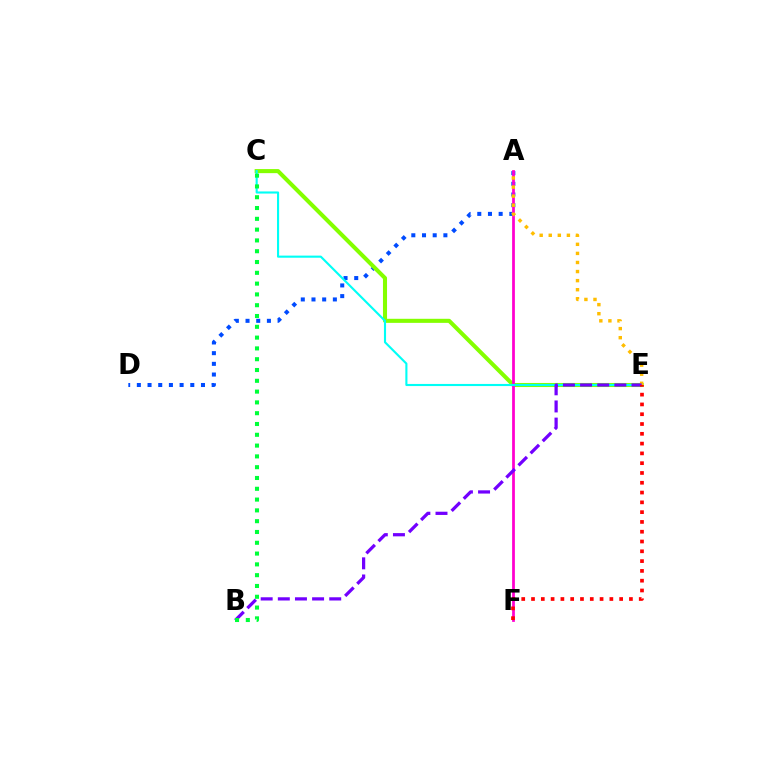{('A', 'D'): [{'color': '#004bff', 'line_style': 'dotted', 'thickness': 2.9}], ('C', 'E'): [{'color': '#84ff00', 'line_style': 'solid', 'thickness': 2.93}, {'color': '#00fff6', 'line_style': 'solid', 'thickness': 1.52}], ('A', 'F'): [{'color': '#ff00cf', 'line_style': 'solid', 'thickness': 1.99}], ('A', 'E'): [{'color': '#ffbd00', 'line_style': 'dotted', 'thickness': 2.47}], ('B', 'E'): [{'color': '#7200ff', 'line_style': 'dashed', 'thickness': 2.33}], ('E', 'F'): [{'color': '#ff0000', 'line_style': 'dotted', 'thickness': 2.66}], ('B', 'C'): [{'color': '#00ff39', 'line_style': 'dotted', 'thickness': 2.93}]}